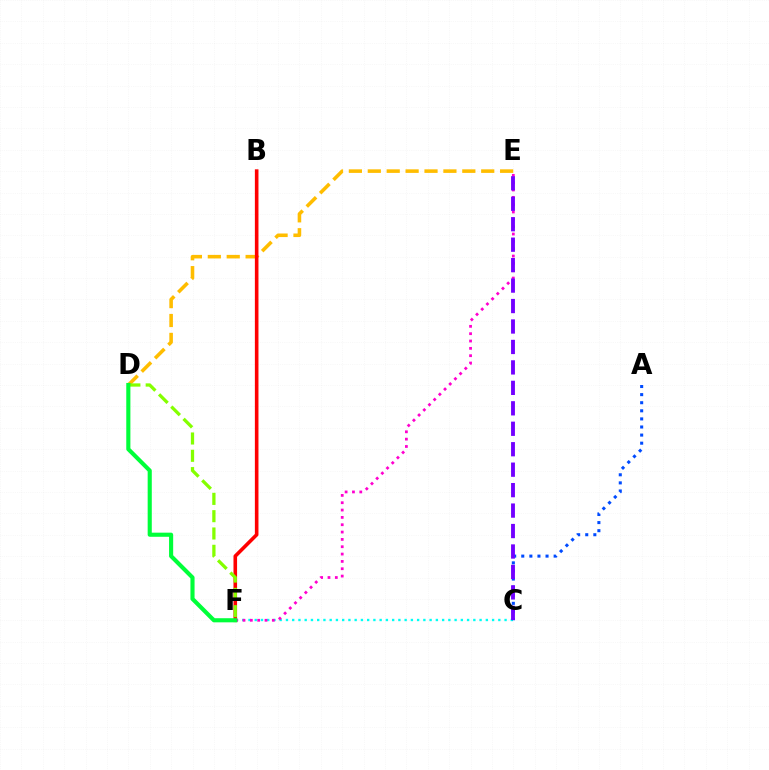{('C', 'F'): [{'color': '#00fff6', 'line_style': 'dotted', 'thickness': 1.7}], ('A', 'C'): [{'color': '#004bff', 'line_style': 'dotted', 'thickness': 2.2}], ('D', 'E'): [{'color': '#ffbd00', 'line_style': 'dashed', 'thickness': 2.57}], ('B', 'F'): [{'color': '#ff0000', 'line_style': 'solid', 'thickness': 2.59}], ('D', 'F'): [{'color': '#84ff00', 'line_style': 'dashed', 'thickness': 2.35}, {'color': '#00ff39', 'line_style': 'solid', 'thickness': 2.96}], ('E', 'F'): [{'color': '#ff00cf', 'line_style': 'dotted', 'thickness': 1.99}], ('C', 'E'): [{'color': '#7200ff', 'line_style': 'dashed', 'thickness': 2.78}]}